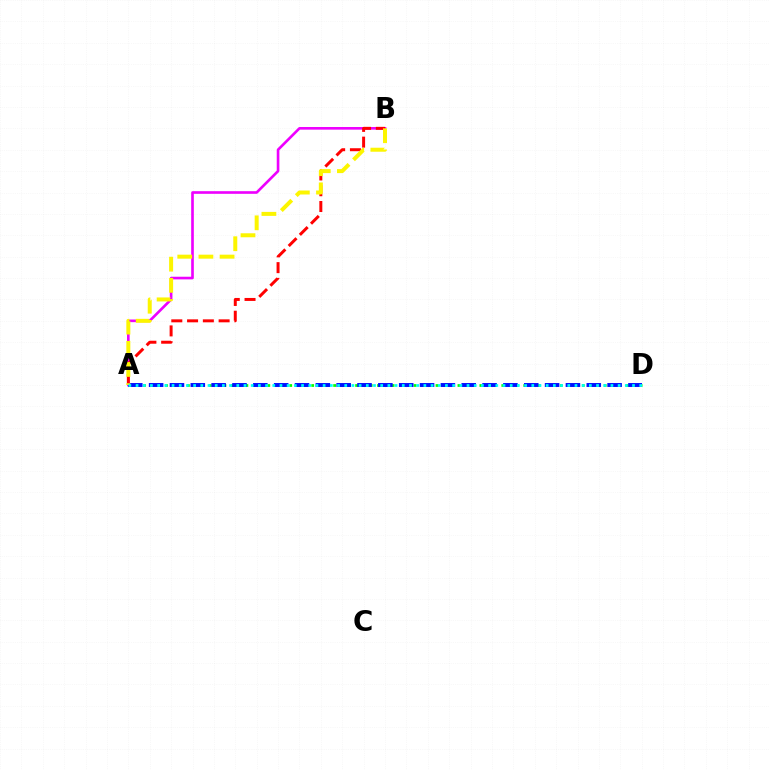{('A', 'B'): [{'color': '#ee00ff', 'line_style': 'solid', 'thickness': 1.9}, {'color': '#ff0000', 'line_style': 'dashed', 'thickness': 2.14}, {'color': '#fcf500', 'line_style': 'dashed', 'thickness': 2.87}], ('A', 'D'): [{'color': '#08ff00', 'line_style': 'dotted', 'thickness': 1.99}, {'color': '#0010ff', 'line_style': 'dashed', 'thickness': 2.83}, {'color': '#00fff6', 'line_style': 'dotted', 'thickness': 1.95}]}